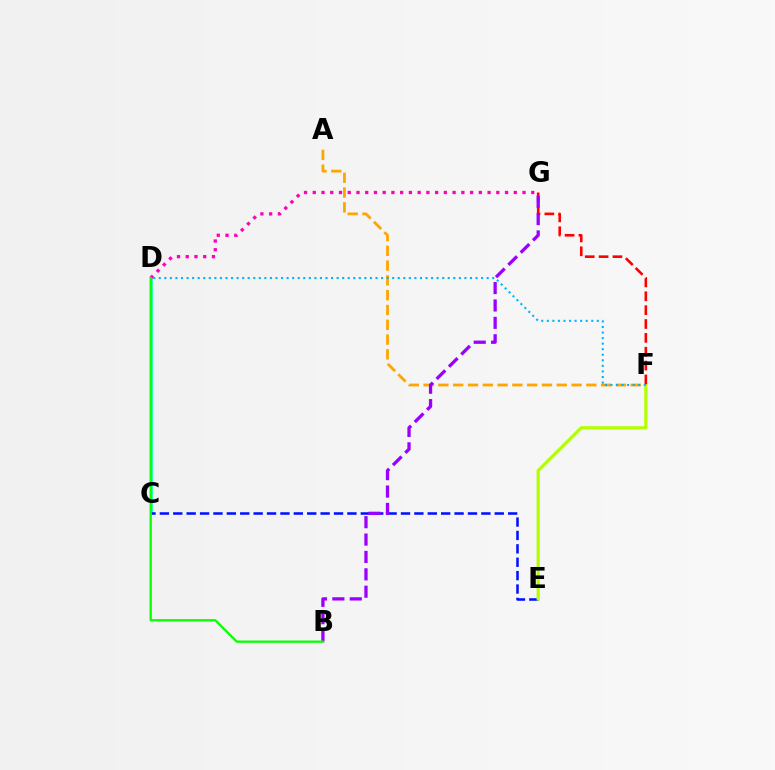{('A', 'F'): [{'color': '#ffa500', 'line_style': 'dashed', 'thickness': 2.01}], ('C', 'D'): [{'color': '#00ff9d', 'line_style': 'solid', 'thickness': 1.85}], ('D', 'G'): [{'color': '#ff00bd', 'line_style': 'dotted', 'thickness': 2.37}], ('C', 'E'): [{'color': '#0010ff', 'line_style': 'dashed', 'thickness': 1.82}], ('E', 'F'): [{'color': '#b3ff00', 'line_style': 'solid', 'thickness': 2.29}], ('F', 'G'): [{'color': '#ff0000', 'line_style': 'dashed', 'thickness': 1.88}], ('B', 'G'): [{'color': '#9b00ff', 'line_style': 'dashed', 'thickness': 2.36}], ('D', 'F'): [{'color': '#00b5ff', 'line_style': 'dotted', 'thickness': 1.51}], ('B', 'D'): [{'color': '#08ff00', 'line_style': 'solid', 'thickness': 1.64}]}